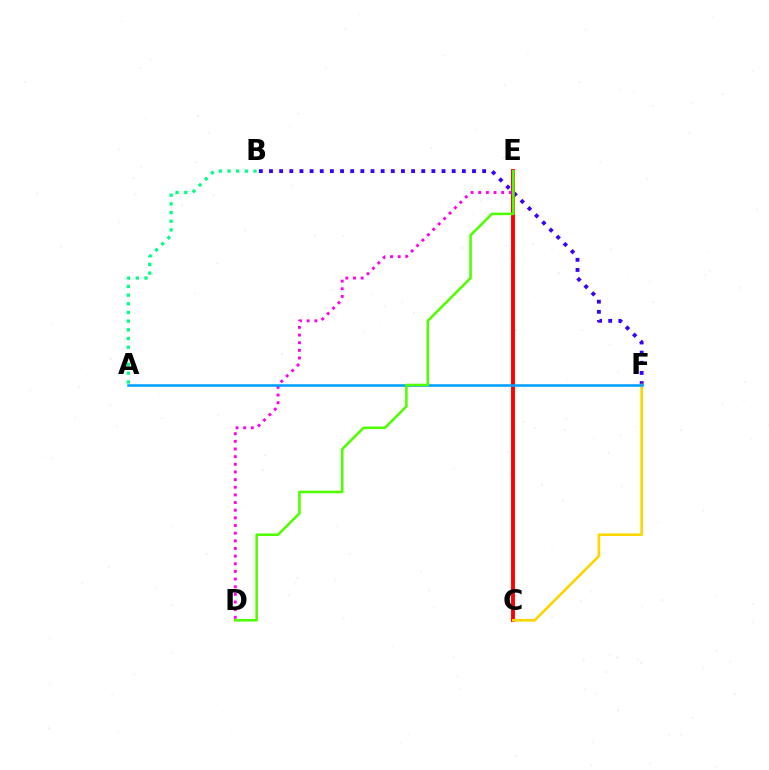{('B', 'F'): [{'color': '#3700ff', 'line_style': 'dotted', 'thickness': 2.76}], ('C', 'E'): [{'color': '#ff0000', 'line_style': 'solid', 'thickness': 2.8}], ('A', 'B'): [{'color': '#00ff86', 'line_style': 'dotted', 'thickness': 2.36}], ('C', 'F'): [{'color': '#ffd500', 'line_style': 'solid', 'thickness': 1.88}], ('D', 'E'): [{'color': '#ff00ed', 'line_style': 'dotted', 'thickness': 2.08}, {'color': '#4fff00', 'line_style': 'solid', 'thickness': 1.84}], ('A', 'F'): [{'color': '#009eff', 'line_style': 'solid', 'thickness': 1.82}]}